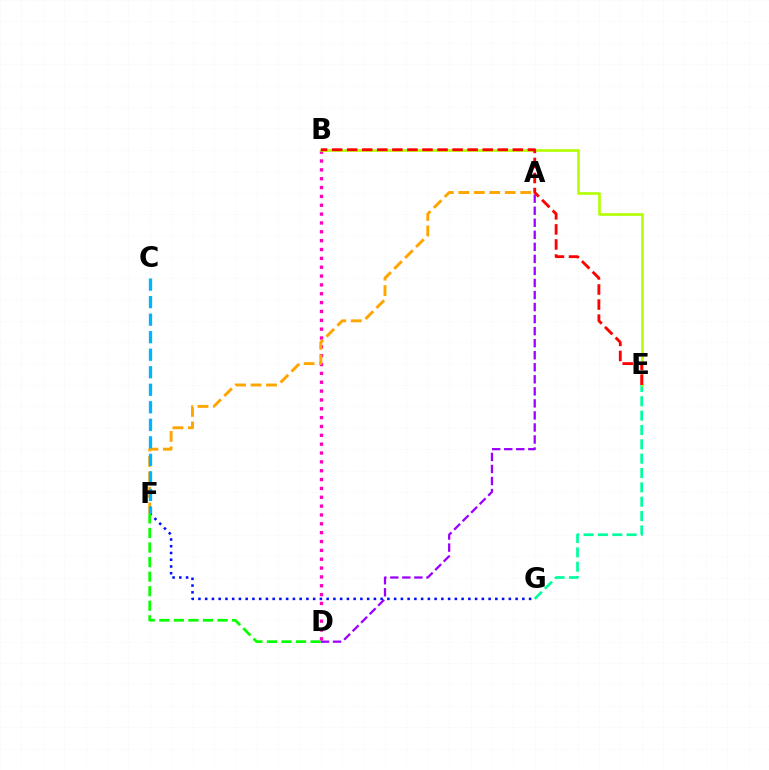{('E', 'G'): [{'color': '#00ff9d', 'line_style': 'dashed', 'thickness': 1.95}], ('F', 'G'): [{'color': '#0010ff', 'line_style': 'dotted', 'thickness': 1.83}], ('A', 'D'): [{'color': '#9b00ff', 'line_style': 'dashed', 'thickness': 1.64}], ('D', 'F'): [{'color': '#08ff00', 'line_style': 'dashed', 'thickness': 1.98}], ('B', 'D'): [{'color': '#ff00bd', 'line_style': 'dotted', 'thickness': 2.4}], ('B', 'E'): [{'color': '#b3ff00', 'line_style': 'solid', 'thickness': 1.89}, {'color': '#ff0000', 'line_style': 'dashed', 'thickness': 2.05}], ('A', 'F'): [{'color': '#ffa500', 'line_style': 'dashed', 'thickness': 2.1}], ('C', 'F'): [{'color': '#00b5ff', 'line_style': 'dashed', 'thickness': 2.38}]}